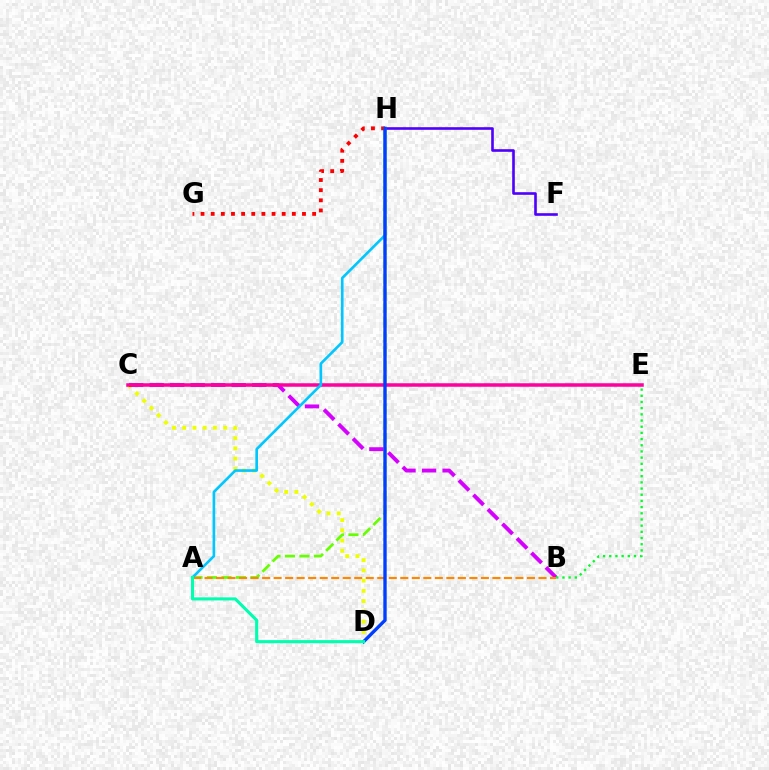{('C', 'D'): [{'color': '#eeff00', 'line_style': 'dotted', 'thickness': 2.78}], ('A', 'H'): [{'color': '#66ff00', 'line_style': 'dashed', 'thickness': 1.97}, {'color': '#00c7ff', 'line_style': 'solid', 'thickness': 1.9}], ('F', 'H'): [{'color': '#4f00ff', 'line_style': 'solid', 'thickness': 1.89}], ('B', 'C'): [{'color': '#d600ff', 'line_style': 'dashed', 'thickness': 2.79}], ('G', 'H'): [{'color': '#ff0000', 'line_style': 'dotted', 'thickness': 2.76}], ('A', 'B'): [{'color': '#ff8800', 'line_style': 'dashed', 'thickness': 1.56}], ('C', 'E'): [{'color': '#ff00a0', 'line_style': 'solid', 'thickness': 2.53}], ('D', 'H'): [{'color': '#003fff', 'line_style': 'solid', 'thickness': 2.42}], ('B', 'E'): [{'color': '#00ff27', 'line_style': 'dotted', 'thickness': 1.68}], ('A', 'D'): [{'color': '#00ffaf', 'line_style': 'solid', 'thickness': 2.22}]}